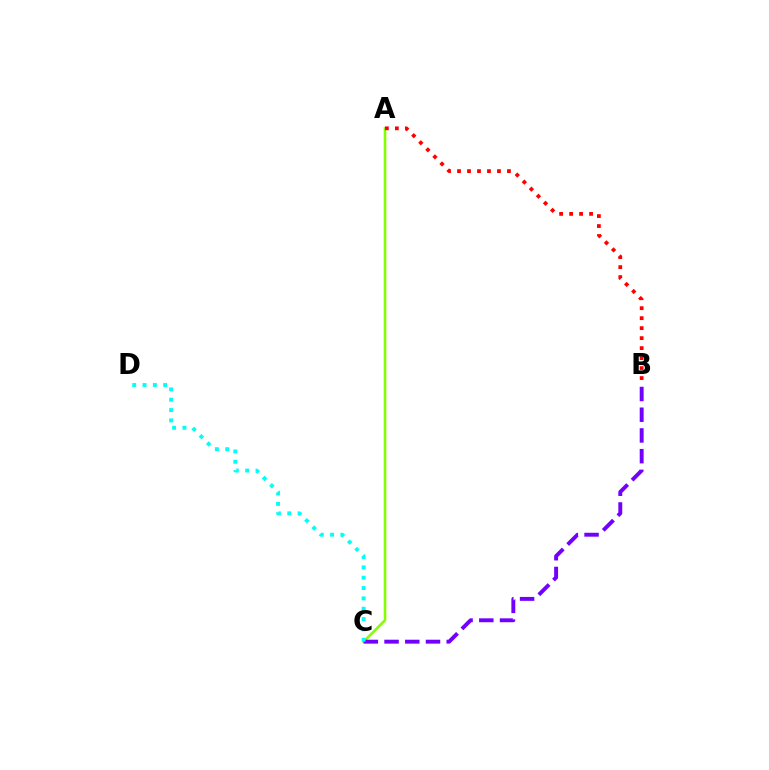{('A', 'C'): [{'color': '#84ff00', 'line_style': 'solid', 'thickness': 1.88}], ('B', 'C'): [{'color': '#7200ff', 'line_style': 'dashed', 'thickness': 2.81}], ('A', 'B'): [{'color': '#ff0000', 'line_style': 'dotted', 'thickness': 2.71}], ('C', 'D'): [{'color': '#00fff6', 'line_style': 'dotted', 'thickness': 2.81}]}